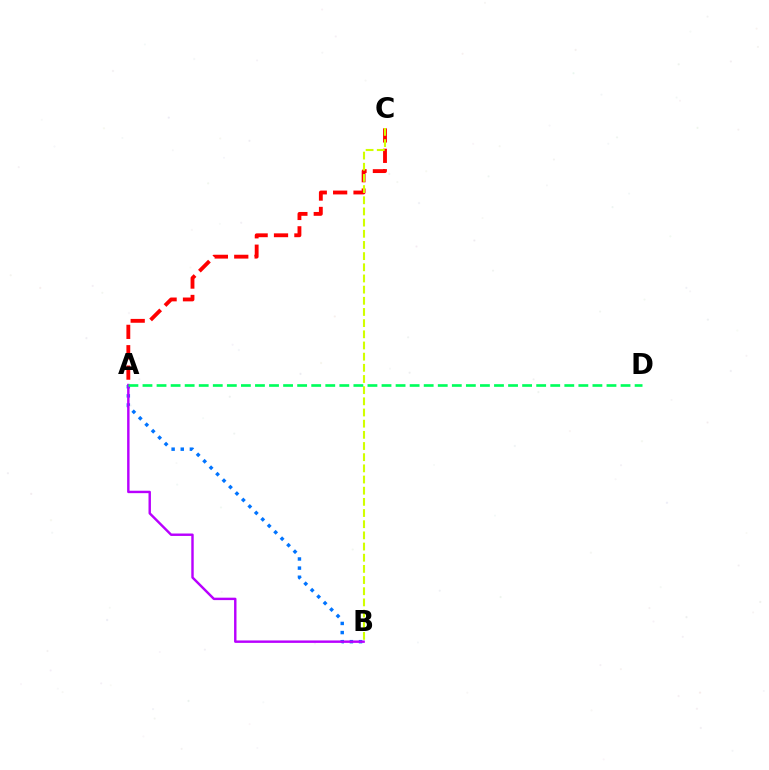{('A', 'B'): [{'color': '#0074ff', 'line_style': 'dotted', 'thickness': 2.48}, {'color': '#b900ff', 'line_style': 'solid', 'thickness': 1.75}], ('A', 'C'): [{'color': '#ff0000', 'line_style': 'dashed', 'thickness': 2.77}], ('B', 'C'): [{'color': '#d1ff00', 'line_style': 'dashed', 'thickness': 1.52}], ('A', 'D'): [{'color': '#00ff5c', 'line_style': 'dashed', 'thickness': 1.91}]}